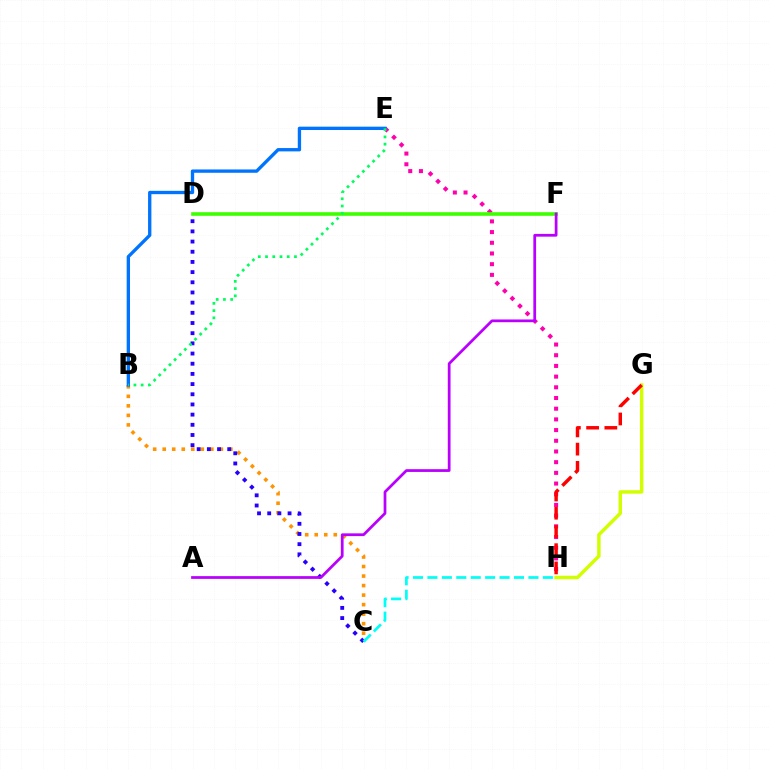{('G', 'H'): [{'color': '#d1ff00', 'line_style': 'solid', 'thickness': 2.49}, {'color': '#ff0000', 'line_style': 'dashed', 'thickness': 2.48}], ('B', 'C'): [{'color': '#ff9400', 'line_style': 'dotted', 'thickness': 2.59}], ('E', 'H'): [{'color': '#ff00ac', 'line_style': 'dotted', 'thickness': 2.91}], ('C', 'D'): [{'color': '#2500ff', 'line_style': 'dotted', 'thickness': 2.77}], ('D', 'F'): [{'color': '#3dff00', 'line_style': 'solid', 'thickness': 2.6}], ('C', 'H'): [{'color': '#00fff6', 'line_style': 'dashed', 'thickness': 1.96}], ('A', 'F'): [{'color': '#b900ff', 'line_style': 'solid', 'thickness': 1.98}], ('B', 'E'): [{'color': '#0074ff', 'line_style': 'solid', 'thickness': 2.39}, {'color': '#00ff5c', 'line_style': 'dotted', 'thickness': 1.97}]}